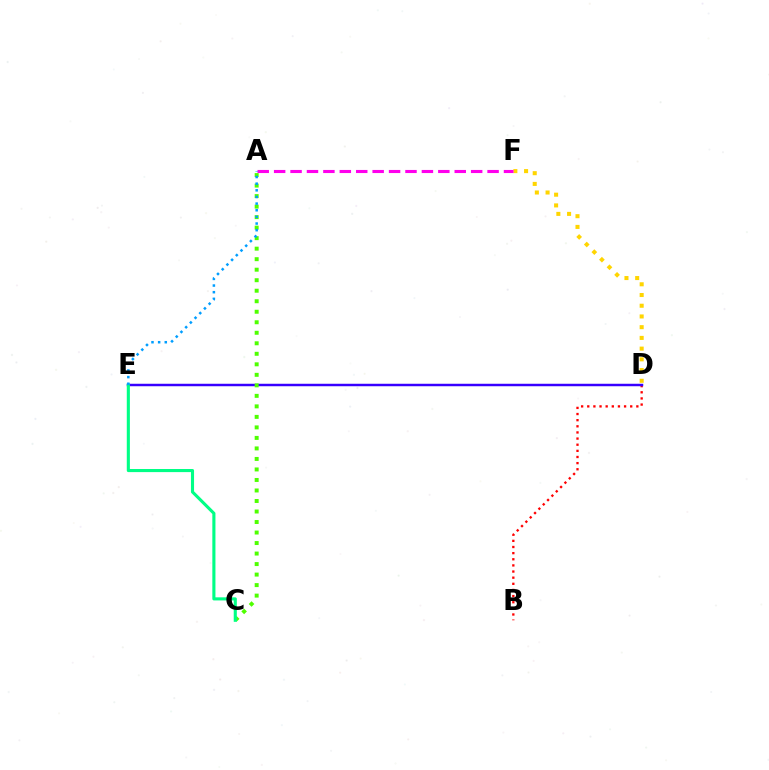{('B', 'D'): [{'color': '#ff0000', 'line_style': 'dotted', 'thickness': 1.67}], ('D', 'E'): [{'color': '#3700ff', 'line_style': 'solid', 'thickness': 1.78}], ('A', 'C'): [{'color': '#4fff00', 'line_style': 'dotted', 'thickness': 2.86}], ('D', 'F'): [{'color': '#ffd500', 'line_style': 'dotted', 'thickness': 2.91}], ('A', 'F'): [{'color': '#ff00ed', 'line_style': 'dashed', 'thickness': 2.23}], ('C', 'E'): [{'color': '#00ff86', 'line_style': 'solid', 'thickness': 2.23}], ('A', 'E'): [{'color': '#009eff', 'line_style': 'dotted', 'thickness': 1.81}]}